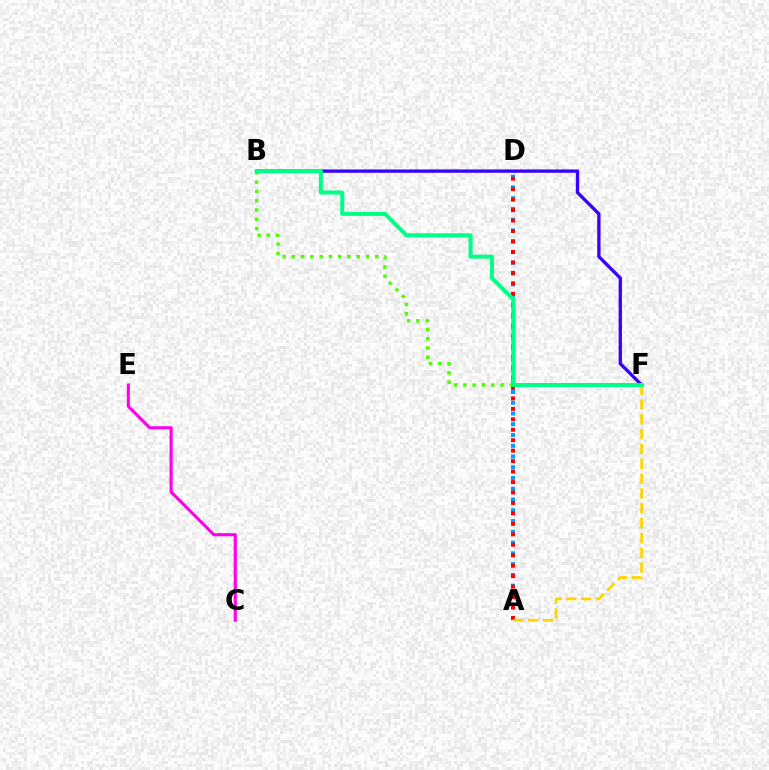{('A', 'D'): [{'color': '#009eff', 'line_style': 'dotted', 'thickness': 2.92}, {'color': '#ff0000', 'line_style': 'dotted', 'thickness': 2.84}], ('A', 'F'): [{'color': '#ffd500', 'line_style': 'dashed', 'thickness': 2.02}], ('B', 'F'): [{'color': '#3700ff', 'line_style': 'solid', 'thickness': 2.39}, {'color': '#4fff00', 'line_style': 'dotted', 'thickness': 2.52}, {'color': '#00ff86', 'line_style': 'solid', 'thickness': 2.89}], ('C', 'E'): [{'color': '#ff00ed', 'line_style': 'solid', 'thickness': 2.24}]}